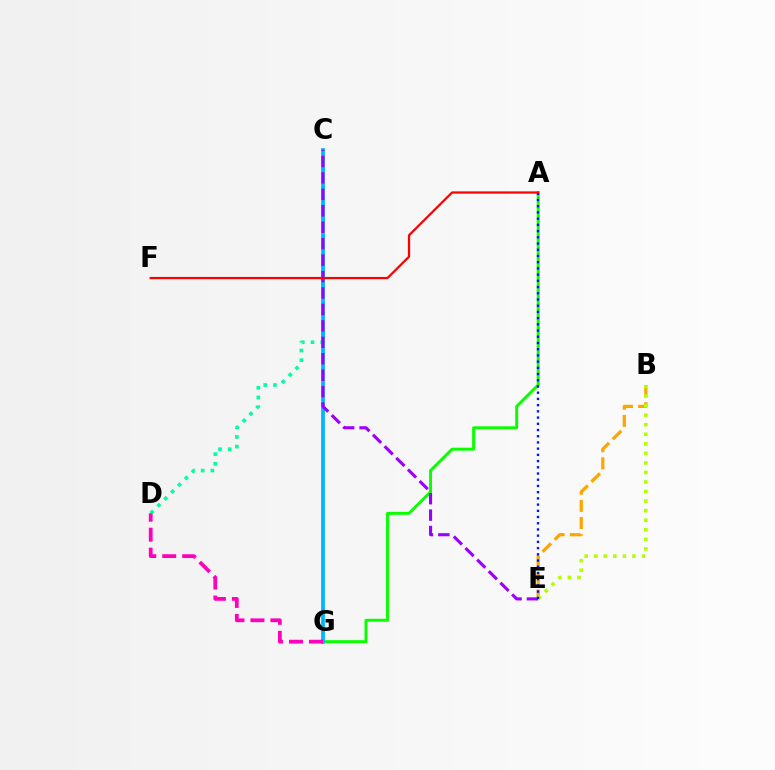{('B', 'E'): [{'color': '#ffa500', 'line_style': 'dashed', 'thickness': 2.33}, {'color': '#b3ff00', 'line_style': 'dotted', 'thickness': 2.6}], ('C', 'D'): [{'color': '#00ff9d', 'line_style': 'dotted', 'thickness': 2.63}], ('A', 'G'): [{'color': '#08ff00', 'line_style': 'solid', 'thickness': 2.11}], ('C', 'G'): [{'color': '#00b5ff', 'line_style': 'solid', 'thickness': 2.69}], ('D', 'G'): [{'color': '#ff00bd', 'line_style': 'dashed', 'thickness': 2.71}], ('C', 'E'): [{'color': '#9b00ff', 'line_style': 'dashed', 'thickness': 2.23}], ('A', 'F'): [{'color': '#ff0000', 'line_style': 'solid', 'thickness': 1.62}], ('A', 'E'): [{'color': '#0010ff', 'line_style': 'dotted', 'thickness': 1.69}]}